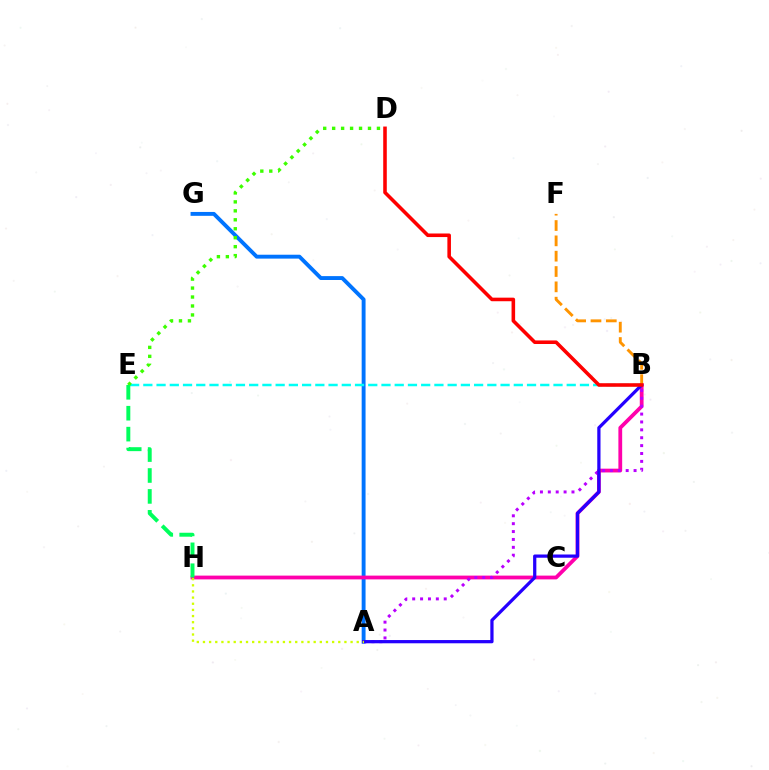{('A', 'G'): [{'color': '#0074ff', 'line_style': 'solid', 'thickness': 2.8}], ('B', 'H'): [{'color': '#ff00ac', 'line_style': 'solid', 'thickness': 2.72}], ('A', 'B'): [{'color': '#b900ff', 'line_style': 'dotted', 'thickness': 2.14}, {'color': '#2500ff', 'line_style': 'solid', 'thickness': 2.33}], ('B', 'E'): [{'color': '#00fff6', 'line_style': 'dashed', 'thickness': 1.8}], ('D', 'E'): [{'color': '#3dff00', 'line_style': 'dotted', 'thickness': 2.43}], ('E', 'H'): [{'color': '#00ff5c', 'line_style': 'dashed', 'thickness': 2.84}], ('A', 'H'): [{'color': '#d1ff00', 'line_style': 'dotted', 'thickness': 1.67}], ('B', 'F'): [{'color': '#ff9400', 'line_style': 'dashed', 'thickness': 2.08}], ('B', 'D'): [{'color': '#ff0000', 'line_style': 'solid', 'thickness': 2.57}]}